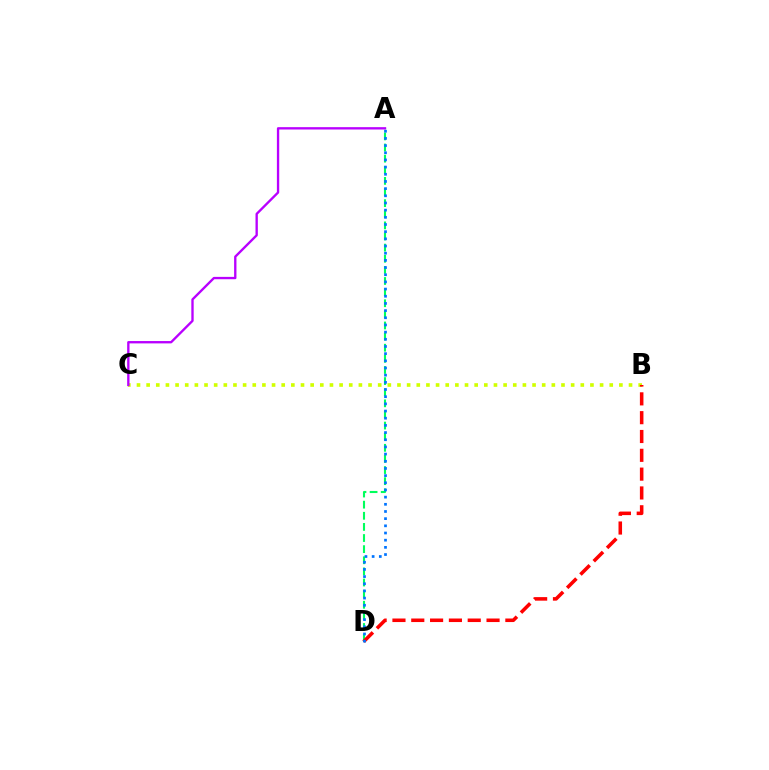{('B', 'C'): [{'color': '#d1ff00', 'line_style': 'dotted', 'thickness': 2.62}], ('A', 'D'): [{'color': '#00ff5c', 'line_style': 'dashed', 'thickness': 1.51}, {'color': '#0074ff', 'line_style': 'dotted', 'thickness': 1.95}], ('A', 'C'): [{'color': '#b900ff', 'line_style': 'solid', 'thickness': 1.69}], ('B', 'D'): [{'color': '#ff0000', 'line_style': 'dashed', 'thickness': 2.56}]}